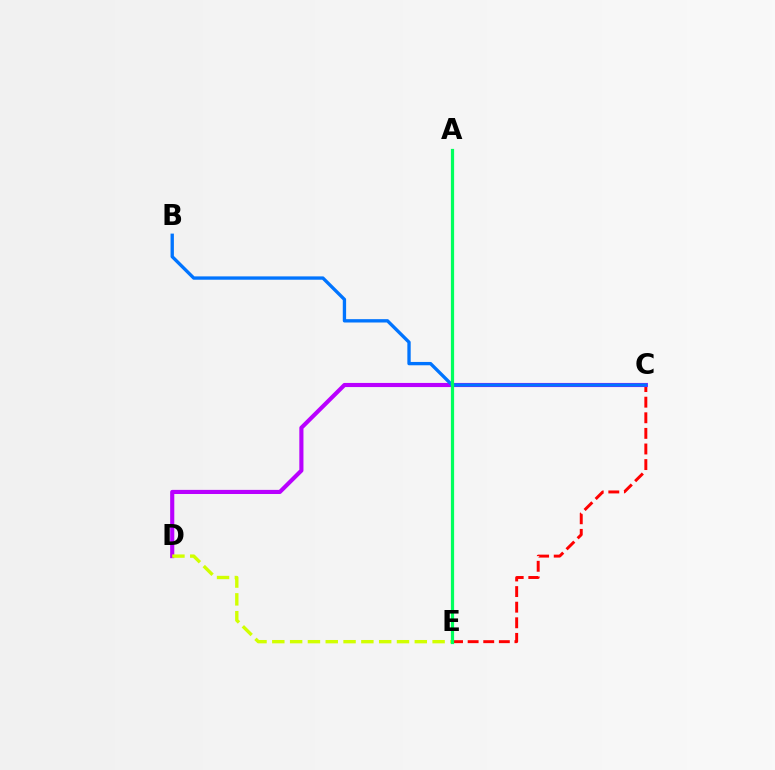{('C', 'E'): [{'color': '#ff0000', 'line_style': 'dashed', 'thickness': 2.12}], ('C', 'D'): [{'color': '#b900ff', 'line_style': 'solid', 'thickness': 2.97}], ('B', 'C'): [{'color': '#0074ff', 'line_style': 'solid', 'thickness': 2.4}], ('D', 'E'): [{'color': '#d1ff00', 'line_style': 'dashed', 'thickness': 2.42}], ('A', 'E'): [{'color': '#00ff5c', 'line_style': 'solid', 'thickness': 2.32}]}